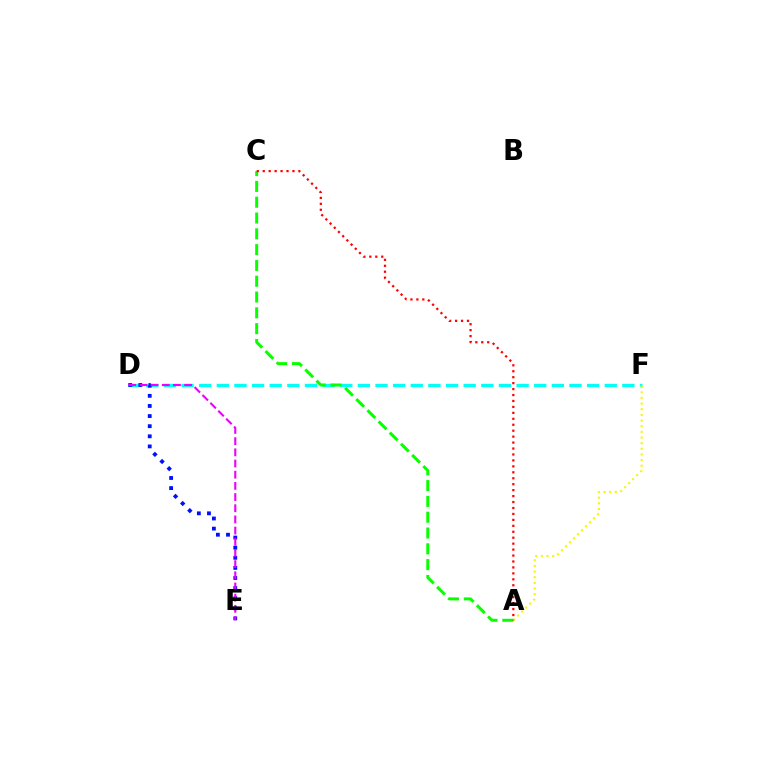{('D', 'F'): [{'color': '#00fff6', 'line_style': 'dashed', 'thickness': 2.4}], ('D', 'E'): [{'color': '#0010ff', 'line_style': 'dotted', 'thickness': 2.75}, {'color': '#ee00ff', 'line_style': 'dashed', 'thickness': 1.52}], ('A', 'F'): [{'color': '#fcf500', 'line_style': 'dotted', 'thickness': 1.54}], ('A', 'C'): [{'color': '#08ff00', 'line_style': 'dashed', 'thickness': 2.15}, {'color': '#ff0000', 'line_style': 'dotted', 'thickness': 1.62}]}